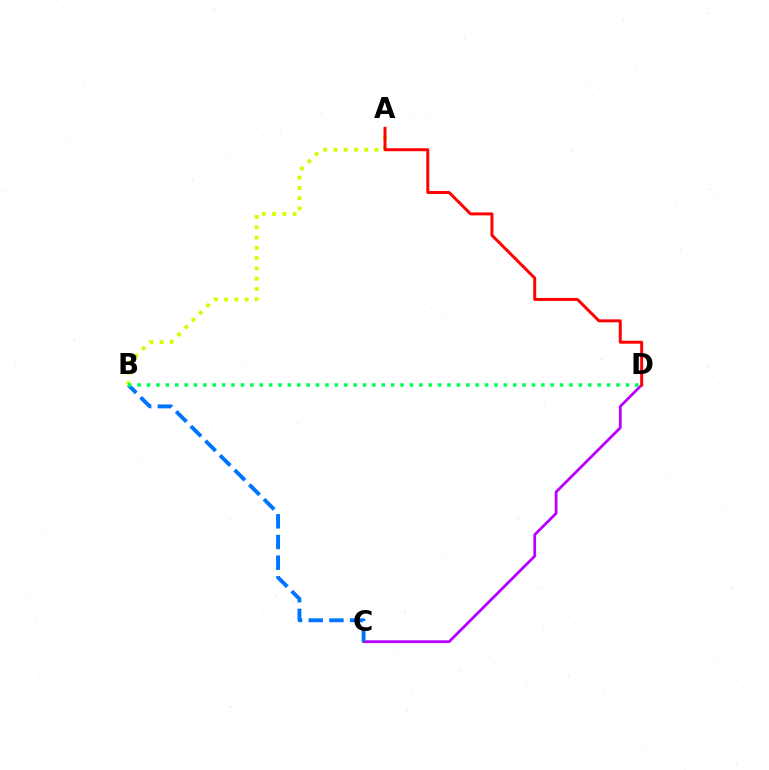{('A', 'B'): [{'color': '#d1ff00', 'line_style': 'dotted', 'thickness': 2.79}], ('C', 'D'): [{'color': '#b900ff', 'line_style': 'solid', 'thickness': 1.98}], ('B', 'C'): [{'color': '#0074ff', 'line_style': 'dashed', 'thickness': 2.81}], ('A', 'D'): [{'color': '#ff0000', 'line_style': 'solid', 'thickness': 2.13}], ('B', 'D'): [{'color': '#00ff5c', 'line_style': 'dotted', 'thickness': 2.55}]}